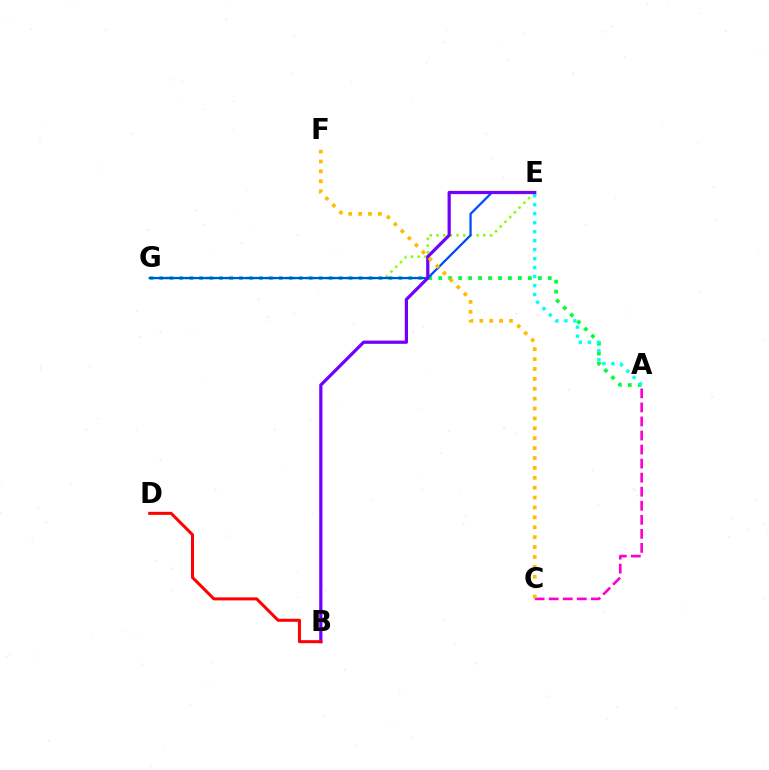{('E', 'G'): [{'color': '#84ff00', 'line_style': 'dotted', 'thickness': 1.82}, {'color': '#004bff', 'line_style': 'solid', 'thickness': 1.63}], ('A', 'G'): [{'color': '#00ff39', 'line_style': 'dotted', 'thickness': 2.71}], ('A', 'E'): [{'color': '#00fff6', 'line_style': 'dotted', 'thickness': 2.44}], ('A', 'C'): [{'color': '#ff00cf', 'line_style': 'dashed', 'thickness': 1.91}], ('B', 'E'): [{'color': '#7200ff', 'line_style': 'solid', 'thickness': 2.32}], ('C', 'F'): [{'color': '#ffbd00', 'line_style': 'dotted', 'thickness': 2.69}], ('B', 'D'): [{'color': '#ff0000', 'line_style': 'solid', 'thickness': 2.17}]}